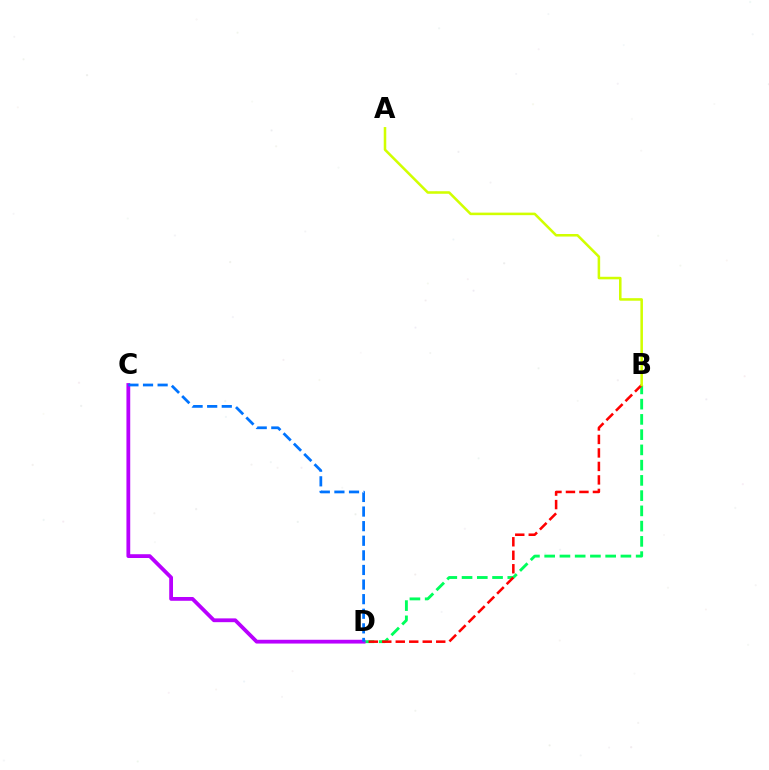{('B', 'D'): [{'color': '#00ff5c', 'line_style': 'dashed', 'thickness': 2.07}, {'color': '#ff0000', 'line_style': 'dashed', 'thickness': 1.83}], ('A', 'B'): [{'color': '#d1ff00', 'line_style': 'solid', 'thickness': 1.83}], ('C', 'D'): [{'color': '#b900ff', 'line_style': 'solid', 'thickness': 2.73}, {'color': '#0074ff', 'line_style': 'dashed', 'thickness': 1.98}]}